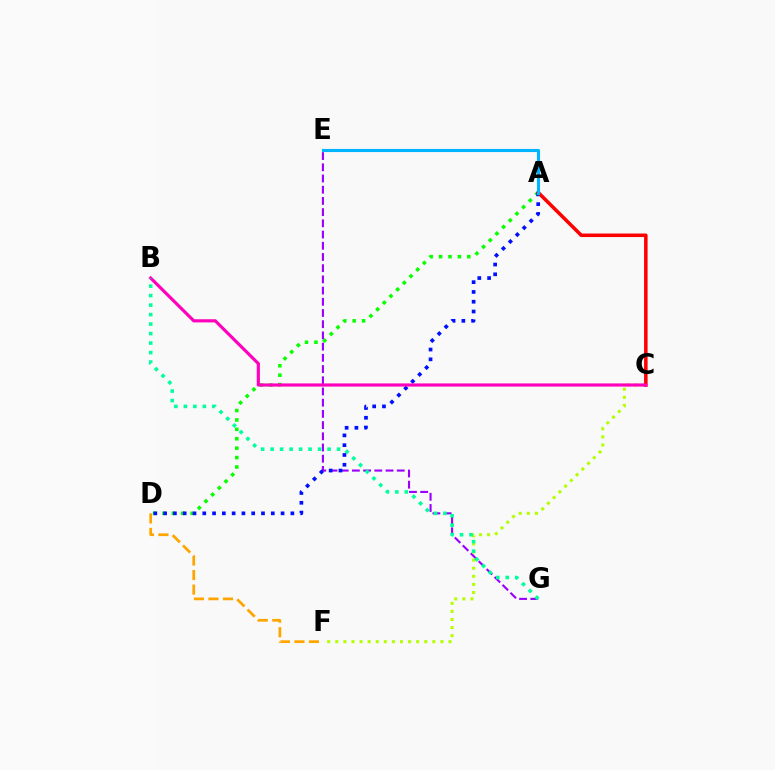{('E', 'G'): [{'color': '#9b00ff', 'line_style': 'dashed', 'thickness': 1.52}], ('A', 'D'): [{'color': '#08ff00', 'line_style': 'dotted', 'thickness': 2.56}, {'color': '#0010ff', 'line_style': 'dotted', 'thickness': 2.66}], ('C', 'F'): [{'color': '#b3ff00', 'line_style': 'dotted', 'thickness': 2.2}], ('D', 'F'): [{'color': '#ffa500', 'line_style': 'dashed', 'thickness': 1.97}], ('A', 'C'): [{'color': '#ff0000', 'line_style': 'solid', 'thickness': 2.54}], ('B', 'C'): [{'color': '#ff00bd', 'line_style': 'solid', 'thickness': 2.28}], ('B', 'G'): [{'color': '#00ff9d', 'line_style': 'dotted', 'thickness': 2.58}], ('A', 'E'): [{'color': '#00b5ff', 'line_style': 'solid', 'thickness': 2.24}]}